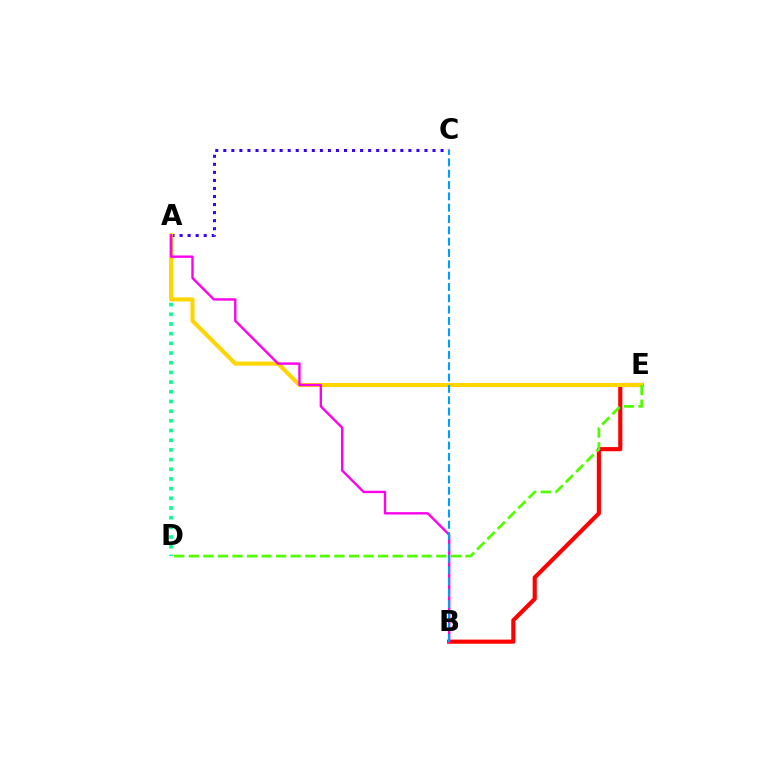{('B', 'E'): [{'color': '#ff0000', 'line_style': 'solid', 'thickness': 2.98}], ('A', 'D'): [{'color': '#00ff86', 'line_style': 'dotted', 'thickness': 2.63}], ('A', 'C'): [{'color': '#3700ff', 'line_style': 'dotted', 'thickness': 2.19}], ('A', 'E'): [{'color': '#ffd500', 'line_style': 'solid', 'thickness': 2.93}], ('A', 'B'): [{'color': '#ff00ed', 'line_style': 'solid', 'thickness': 1.71}], ('B', 'C'): [{'color': '#009eff', 'line_style': 'dashed', 'thickness': 1.54}], ('D', 'E'): [{'color': '#4fff00', 'line_style': 'dashed', 'thickness': 1.98}]}